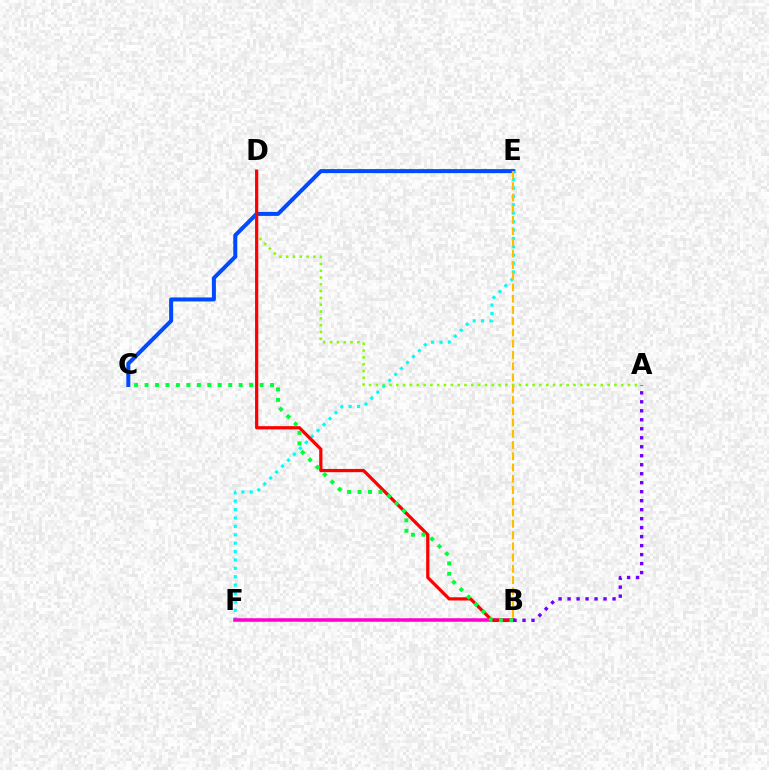{('A', 'D'): [{'color': '#84ff00', 'line_style': 'dotted', 'thickness': 1.85}], ('C', 'E'): [{'color': '#004bff', 'line_style': 'solid', 'thickness': 2.89}], ('E', 'F'): [{'color': '#00fff6', 'line_style': 'dotted', 'thickness': 2.28}], ('B', 'F'): [{'color': '#ff00cf', 'line_style': 'solid', 'thickness': 2.55}], ('B', 'D'): [{'color': '#ff0000', 'line_style': 'solid', 'thickness': 2.33}], ('B', 'C'): [{'color': '#00ff39', 'line_style': 'dotted', 'thickness': 2.84}], ('A', 'B'): [{'color': '#7200ff', 'line_style': 'dotted', 'thickness': 2.44}], ('B', 'E'): [{'color': '#ffbd00', 'line_style': 'dashed', 'thickness': 1.53}]}